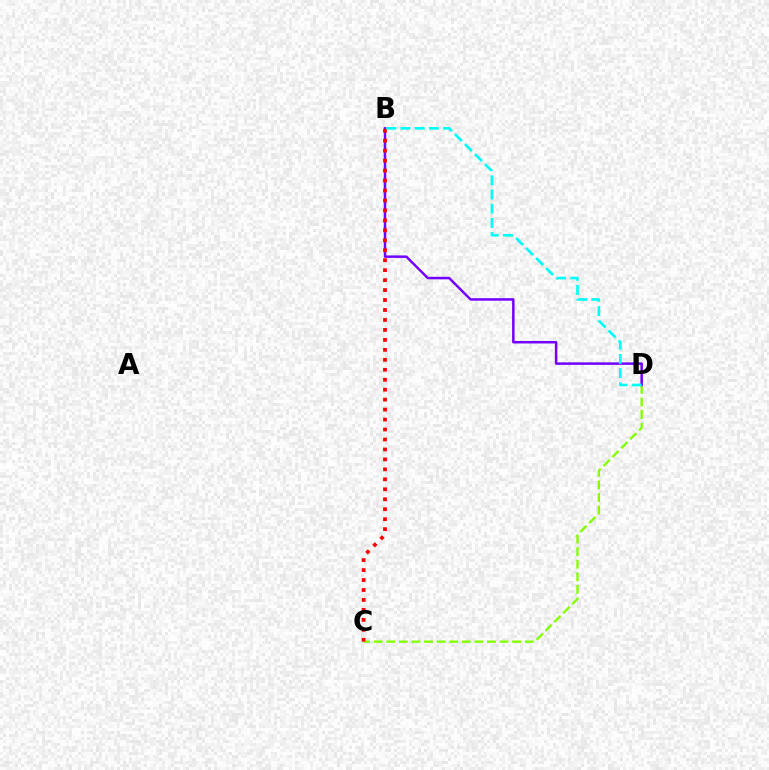{('C', 'D'): [{'color': '#84ff00', 'line_style': 'dashed', 'thickness': 1.71}], ('B', 'D'): [{'color': '#7200ff', 'line_style': 'solid', 'thickness': 1.79}, {'color': '#00fff6', 'line_style': 'dashed', 'thickness': 1.93}], ('B', 'C'): [{'color': '#ff0000', 'line_style': 'dotted', 'thickness': 2.71}]}